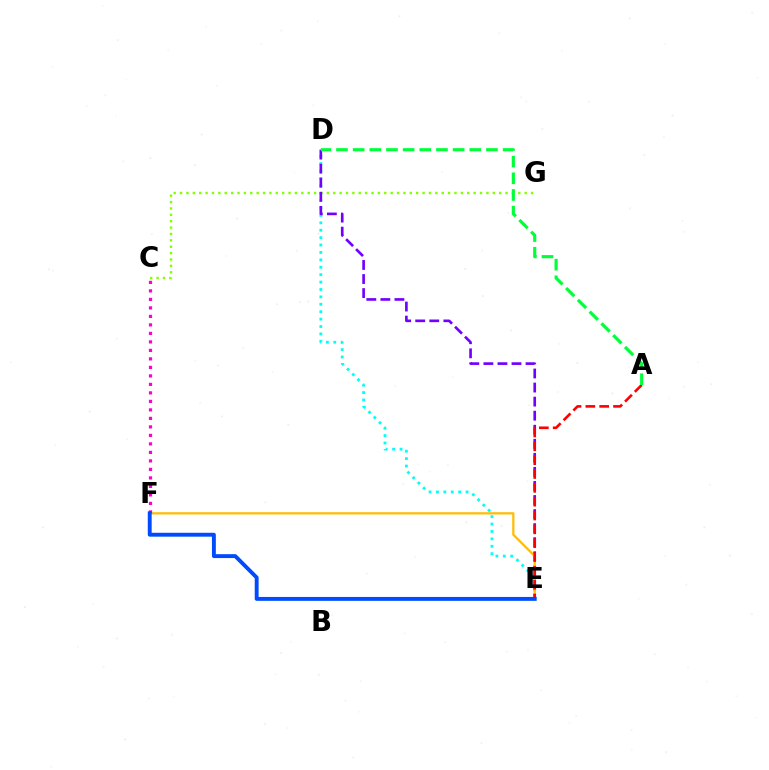{('D', 'E'): [{'color': '#00fff6', 'line_style': 'dotted', 'thickness': 2.01}, {'color': '#7200ff', 'line_style': 'dashed', 'thickness': 1.91}], ('C', 'G'): [{'color': '#84ff00', 'line_style': 'dotted', 'thickness': 1.73}], ('E', 'F'): [{'color': '#ffbd00', 'line_style': 'solid', 'thickness': 1.62}, {'color': '#004bff', 'line_style': 'solid', 'thickness': 2.8}], ('C', 'F'): [{'color': '#ff00cf', 'line_style': 'dotted', 'thickness': 2.31}], ('A', 'E'): [{'color': '#ff0000', 'line_style': 'dashed', 'thickness': 1.88}], ('A', 'D'): [{'color': '#00ff39', 'line_style': 'dashed', 'thickness': 2.26}]}